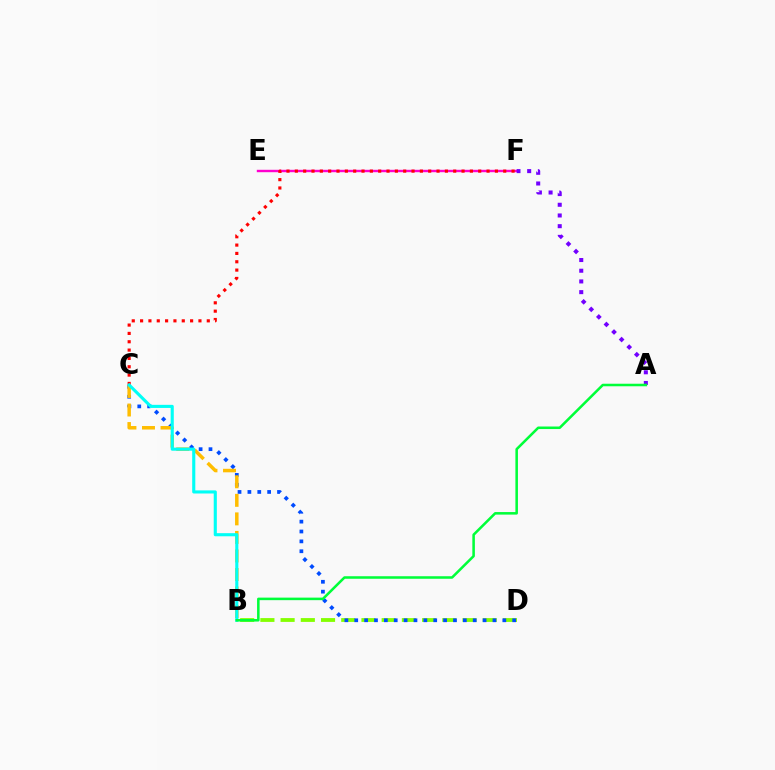{('E', 'F'): [{'color': '#ff00cf', 'line_style': 'solid', 'thickness': 1.74}], ('B', 'D'): [{'color': '#84ff00', 'line_style': 'dashed', 'thickness': 2.75}], ('A', 'F'): [{'color': '#7200ff', 'line_style': 'dotted', 'thickness': 2.91}], ('C', 'D'): [{'color': '#004bff', 'line_style': 'dotted', 'thickness': 2.68}], ('C', 'F'): [{'color': '#ff0000', 'line_style': 'dotted', 'thickness': 2.26}], ('B', 'C'): [{'color': '#ffbd00', 'line_style': 'dashed', 'thickness': 2.52}, {'color': '#00fff6', 'line_style': 'solid', 'thickness': 2.24}], ('A', 'B'): [{'color': '#00ff39', 'line_style': 'solid', 'thickness': 1.83}]}